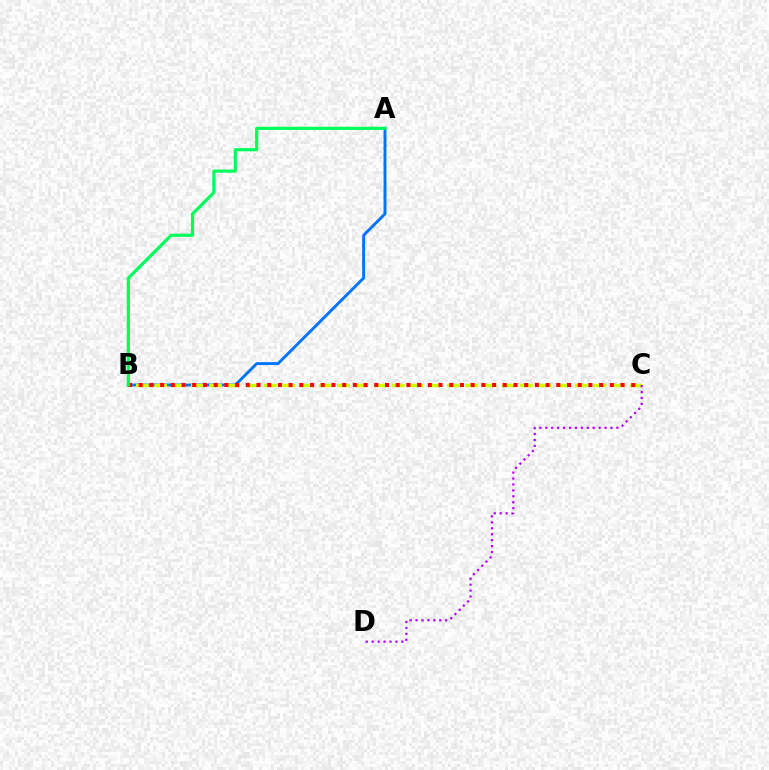{('A', 'B'): [{'color': '#0074ff', 'line_style': 'solid', 'thickness': 2.1}, {'color': '#00ff5c', 'line_style': 'solid', 'thickness': 2.3}], ('B', 'C'): [{'color': '#d1ff00', 'line_style': 'dashed', 'thickness': 2.48}, {'color': '#ff0000', 'line_style': 'dotted', 'thickness': 2.91}], ('C', 'D'): [{'color': '#b900ff', 'line_style': 'dotted', 'thickness': 1.61}]}